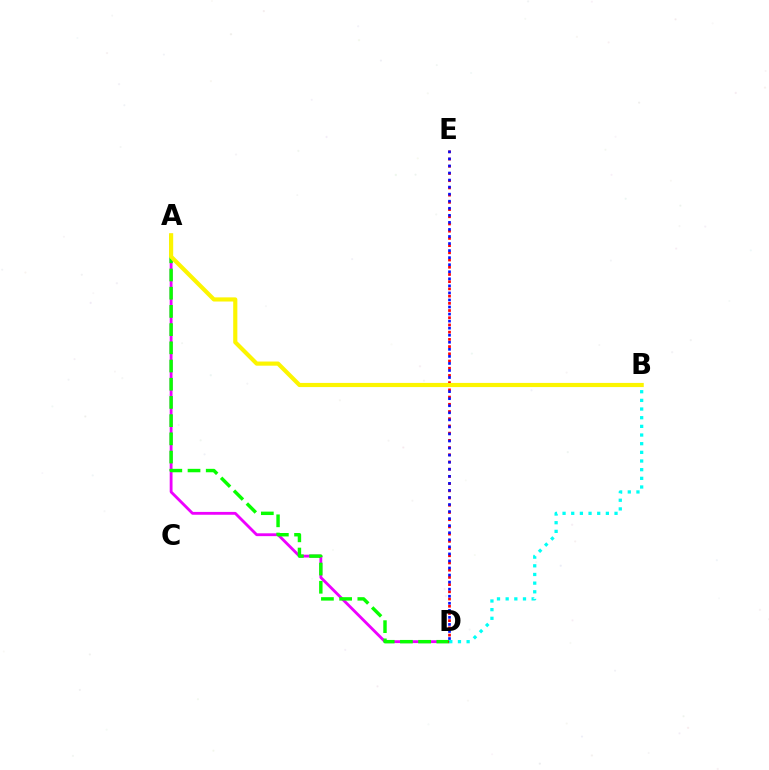{('A', 'D'): [{'color': '#ee00ff', 'line_style': 'solid', 'thickness': 2.04}, {'color': '#08ff00', 'line_style': 'dashed', 'thickness': 2.47}], ('D', 'E'): [{'color': '#ff0000', 'line_style': 'dotted', 'thickness': 1.96}, {'color': '#0010ff', 'line_style': 'dotted', 'thickness': 1.92}], ('A', 'B'): [{'color': '#fcf500', 'line_style': 'solid', 'thickness': 2.99}], ('B', 'D'): [{'color': '#00fff6', 'line_style': 'dotted', 'thickness': 2.35}]}